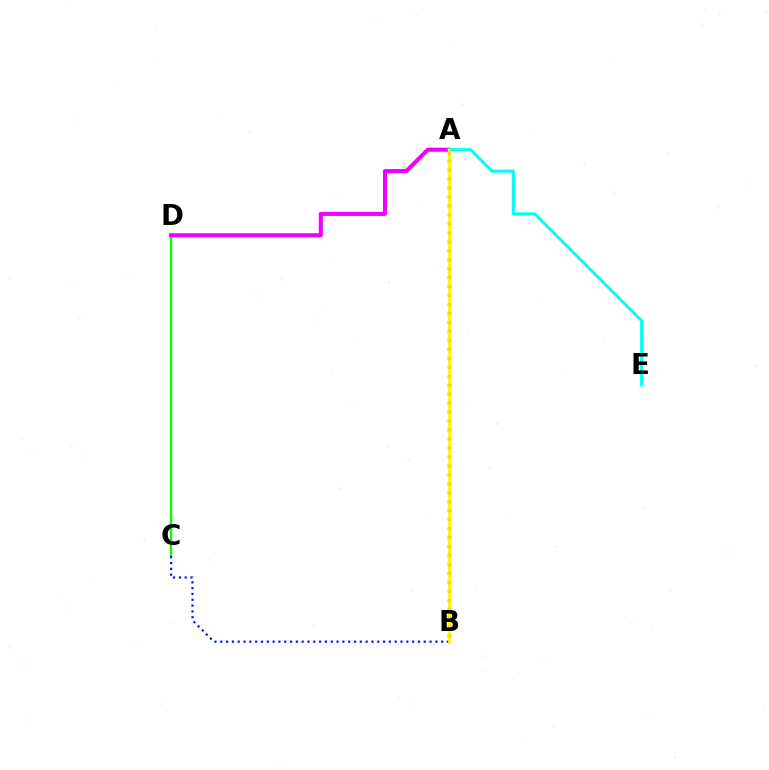{('C', 'D'): [{'color': '#08ff00', 'line_style': 'solid', 'thickness': 1.74}], ('A', 'D'): [{'color': '#ee00ff', 'line_style': 'solid', 'thickness': 2.93}], ('B', 'C'): [{'color': '#0010ff', 'line_style': 'dotted', 'thickness': 1.58}], ('A', 'E'): [{'color': '#00fff6', 'line_style': 'solid', 'thickness': 2.22}], ('A', 'B'): [{'color': '#ff0000', 'line_style': 'dotted', 'thickness': 2.44}, {'color': '#fcf500', 'line_style': 'solid', 'thickness': 1.96}]}